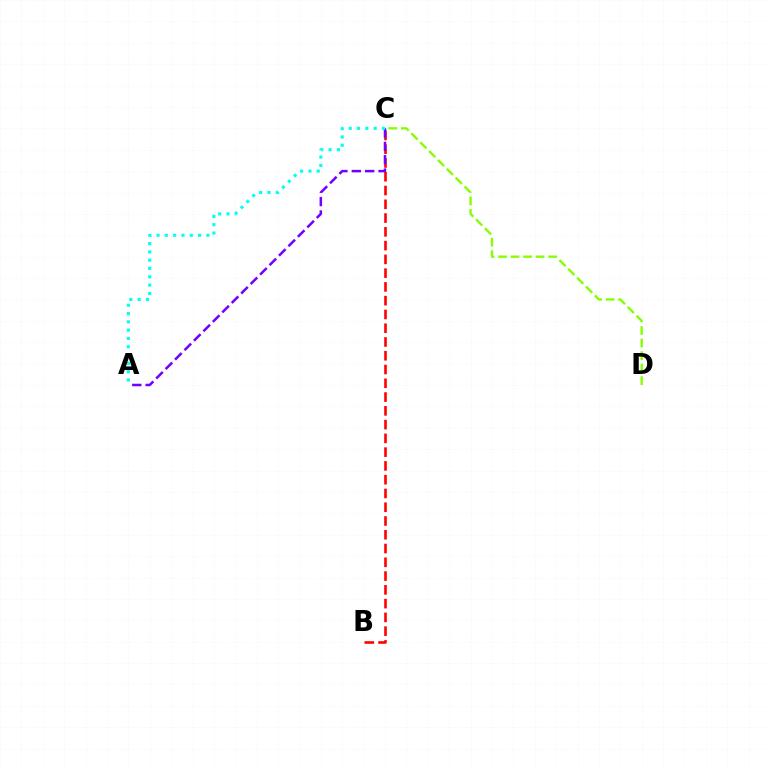{('B', 'C'): [{'color': '#ff0000', 'line_style': 'dashed', 'thickness': 1.87}], ('C', 'D'): [{'color': '#84ff00', 'line_style': 'dashed', 'thickness': 1.7}], ('A', 'C'): [{'color': '#7200ff', 'line_style': 'dashed', 'thickness': 1.81}, {'color': '#00fff6', 'line_style': 'dotted', 'thickness': 2.26}]}